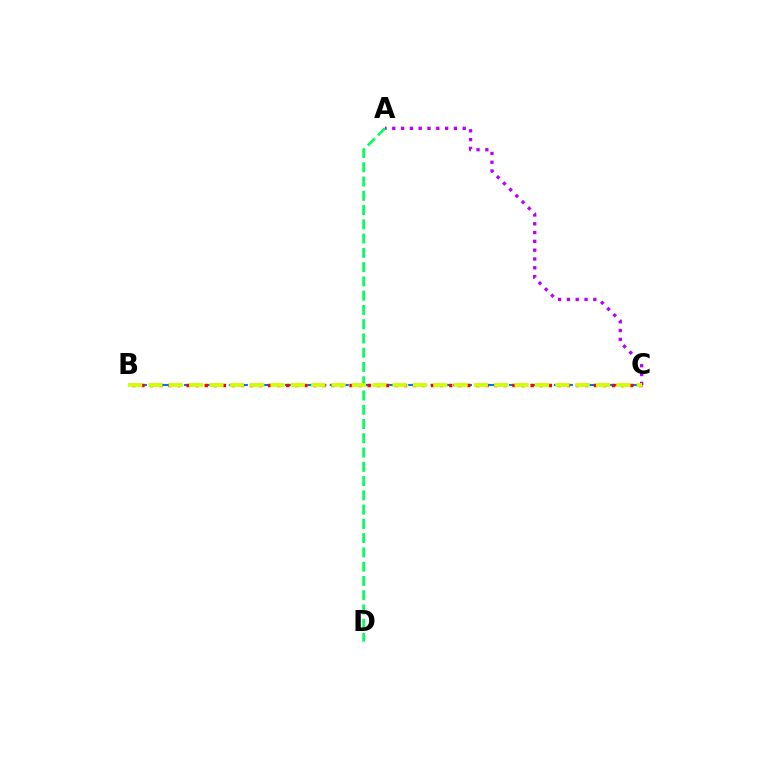{('A', 'C'): [{'color': '#b900ff', 'line_style': 'dotted', 'thickness': 2.39}], ('B', 'C'): [{'color': '#0074ff', 'line_style': 'dashed', 'thickness': 1.52}, {'color': '#ff0000', 'line_style': 'dotted', 'thickness': 2.46}, {'color': '#d1ff00', 'line_style': 'dashed', 'thickness': 2.76}], ('A', 'D'): [{'color': '#00ff5c', 'line_style': 'dashed', 'thickness': 1.94}]}